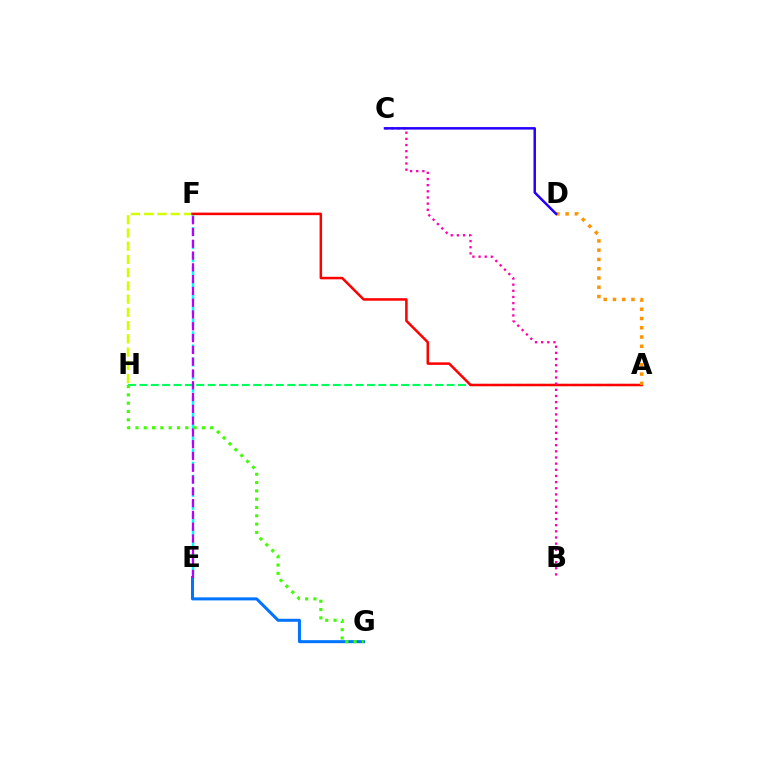{('A', 'H'): [{'color': '#00ff5c', 'line_style': 'dashed', 'thickness': 1.55}], ('E', 'F'): [{'color': '#00fff6', 'line_style': 'dashed', 'thickness': 1.77}, {'color': '#b900ff', 'line_style': 'dashed', 'thickness': 1.6}], ('E', 'G'): [{'color': '#0074ff', 'line_style': 'solid', 'thickness': 2.17}], ('F', 'H'): [{'color': '#d1ff00', 'line_style': 'dashed', 'thickness': 1.8}], ('G', 'H'): [{'color': '#3dff00', 'line_style': 'dotted', 'thickness': 2.26}], ('A', 'F'): [{'color': '#ff0000', 'line_style': 'solid', 'thickness': 1.81}], ('A', 'D'): [{'color': '#ff9400', 'line_style': 'dotted', 'thickness': 2.52}], ('B', 'C'): [{'color': '#ff00ac', 'line_style': 'dotted', 'thickness': 1.67}], ('C', 'D'): [{'color': '#2500ff', 'line_style': 'solid', 'thickness': 1.8}]}